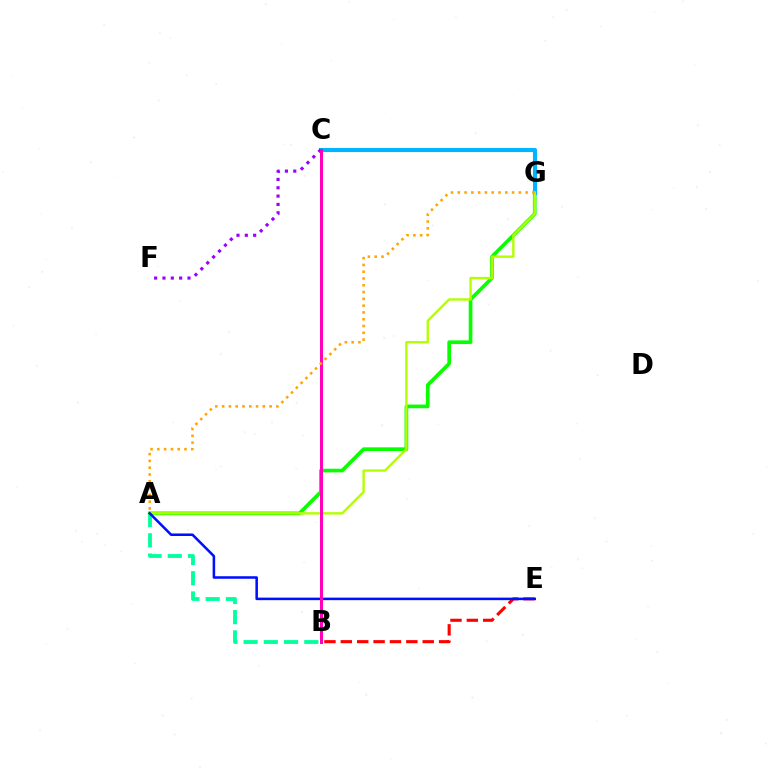{('A', 'G'): [{'color': '#08ff00', 'line_style': 'solid', 'thickness': 2.64}, {'color': '#b3ff00', 'line_style': 'solid', 'thickness': 1.72}, {'color': '#ffa500', 'line_style': 'dotted', 'thickness': 1.84}], ('B', 'E'): [{'color': '#ff0000', 'line_style': 'dashed', 'thickness': 2.23}], ('C', 'G'): [{'color': '#00b5ff', 'line_style': 'solid', 'thickness': 2.96}], ('A', 'B'): [{'color': '#00ff9d', 'line_style': 'dashed', 'thickness': 2.75}], ('A', 'E'): [{'color': '#0010ff', 'line_style': 'solid', 'thickness': 1.83}], ('C', 'F'): [{'color': '#9b00ff', 'line_style': 'dotted', 'thickness': 2.27}], ('B', 'C'): [{'color': '#ff00bd', 'line_style': 'solid', 'thickness': 2.16}]}